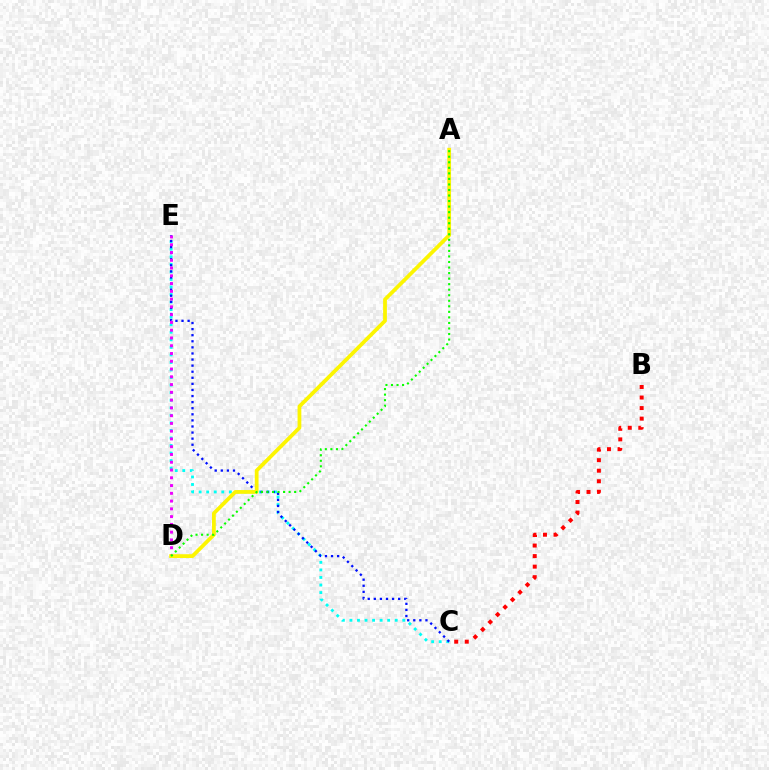{('C', 'E'): [{'color': '#00fff6', 'line_style': 'dotted', 'thickness': 2.05}, {'color': '#0010ff', 'line_style': 'dotted', 'thickness': 1.65}], ('D', 'E'): [{'color': '#ee00ff', 'line_style': 'dotted', 'thickness': 2.11}], ('B', 'C'): [{'color': '#ff0000', 'line_style': 'dotted', 'thickness': 2.86}], ('A', 'D'): [{'color': '#fcf500', 'line_style': 'solid', 'thickness': 2.71}, {'color': '#08ff00', 'line_style': 'dotted', 'thickness': 1.51}]}